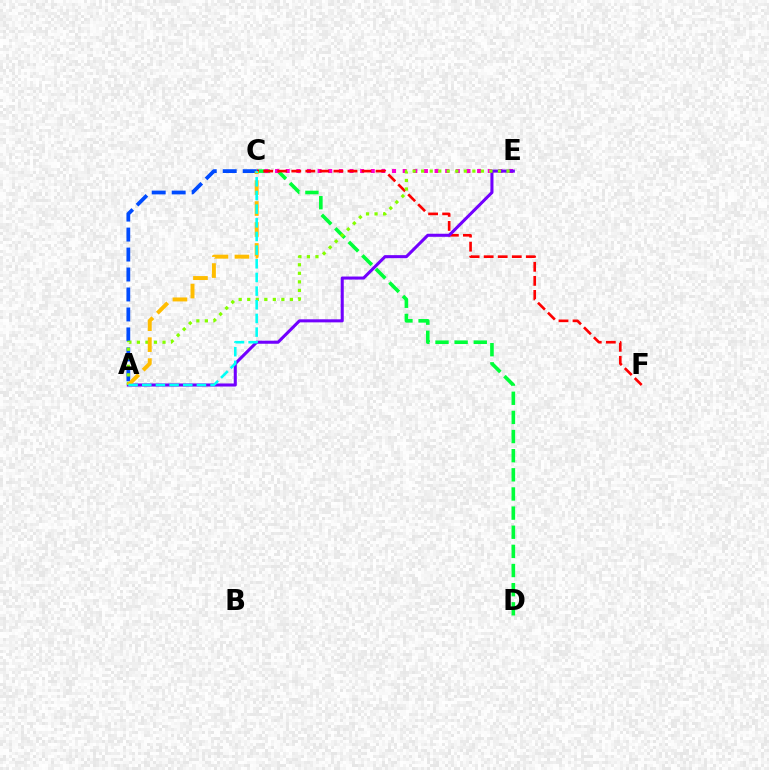{('C', 'D'): [{'color': '#00ff39', 'line_style': 'dashed', 'thickness': 2.6}], ('C', 'E'): [{'color': '#ff00cf', 'line_style': 'dotted', 'thickness': 2.89}], ('C', 'F'): [{'color': '#ff0000', 'line_style': 'dashed', 'thickness': 1.91}], ('A', 'E'): [{'color': '#7200ff', 'line_style': 'solid', 'thickness': 2.2}, {'color': '#84ff00', 'line_style': 'dotted', 'thickness': 2.32}], ('A', 'C'): [{'color': '#004bff', 'line_style': 'dashed', 'thickness': 2.71}, {'color': '#ffbd00', 'line_style': 'dashed', 'thickness': 2.85}, {'color': '#00fff6', 'line_style': 'dashed', 'thickness': 1.86}]}